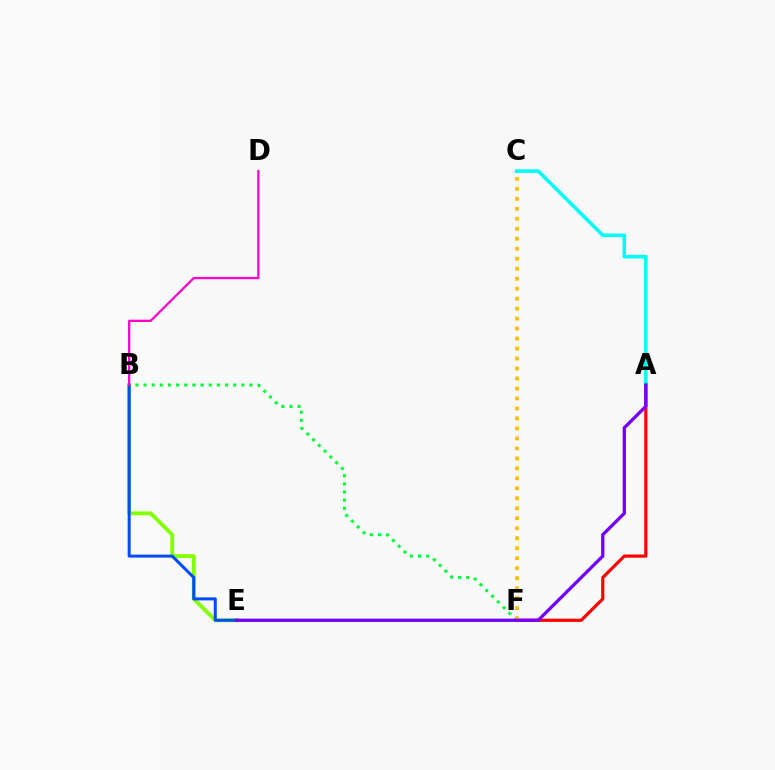{('B', 'F'): [{'color': '#00ff39', 'line_style': 'dotted', 'thickness': 2.21}], ('A', 'F'): [{'color': '#ff0000', 'line_style': 'solid', 'thickness': 2.29}], ('A', 'C'): [{'color': '#00fff6', 'line_style': 'solid', 'thickness': 2.58}], ('B', 'E'): [{'color': '#84ff00', 'line_style': 'solid', 'thickness': 2.78}, {'color': '#004bff', 'line_style': 'solid', 'thickness': 2.17}], ('C', 'F'): [{'color': '#ffbd00', 'line_style': 'dotted', 'thickness': 2.71}], ('A', 'E'): [{'color': '#7200ff', 'line_style': 'solid', 'thickness': 2.36}], ('B', 'D'): [{'color': '#ff00cf', 'line_style': 'solid', 'thickness': 1.62}]}